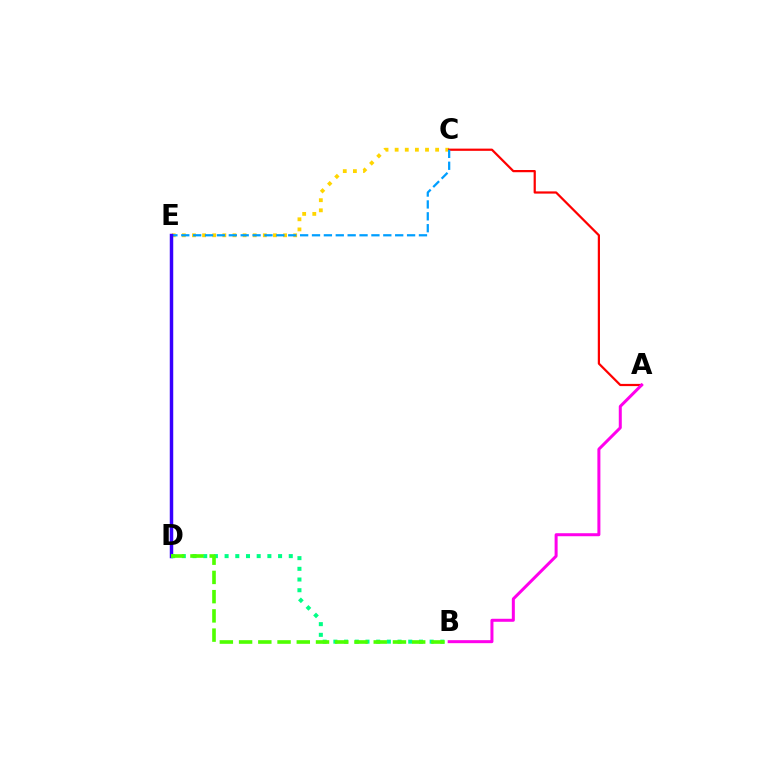{('C', 'E'): [{'color': '#ffd500', 'line_style': 'dotted', 'thickness': 2.75}, {'color': '#009eff', 'line_style': 'dashed', 'thickness': 1.61}], ('A', 'C'): [{'color': '#ff0000', 'line_style': 'solid', 'thickness': 1.6}], ('D', 'E'): [{'color': '#3700ff', 'line_style': 'solid', 'thickness': 2.5}], ('B', 'D'): [{'color': '#00ff86', 'line_style': 'dotted', 'thickness': 2.91}, {'color': '#4fff00', 'line_style': 'dashed', 'thickness': 2.61}], ('A', 'B'): [{'color': '#ff00ed', 'line_style': 'solid', 'thickness': 2.17}]}